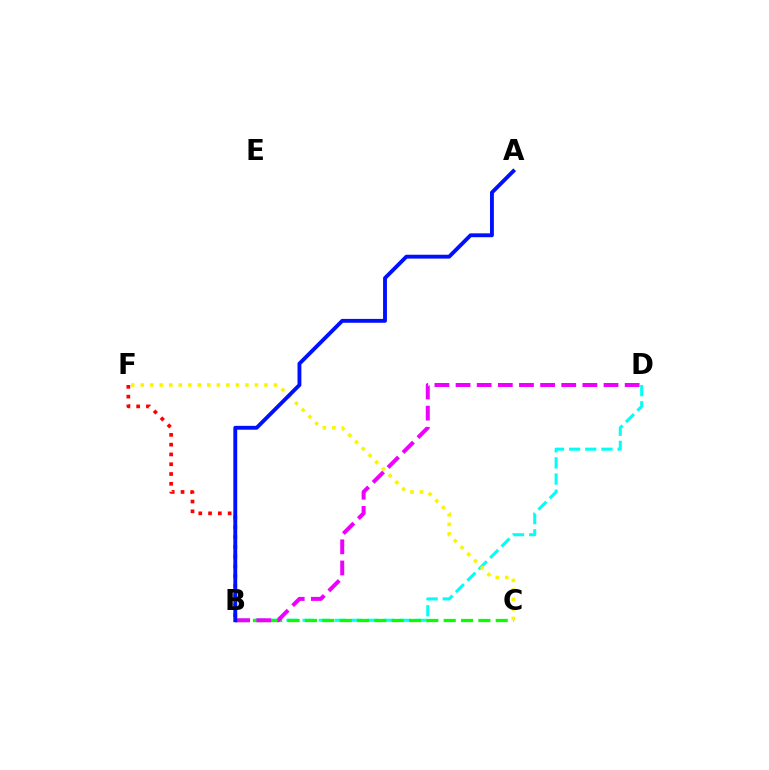{('B', 'D'): [{'color': '#00fff6', 'line_style': 'dashed', 'thickness': 2.19}, {'color': '#ee00ff', 'line_style': 'dashed', 'thickness': 2.87}], ('B', 'C'): [{'color': '#08ff00', 'line_style': 'dashed', 'thickness': 2.36}], ('C', 'F'): [{'color': '#fcf500', 'line_style': 'dotted', 'thickness': 2.59}], ('B', 'F'): [{'color': '#ff0000', 'line_style': 'dotted', 'thickness': 2.66}], ('A', 'B'): [{'color': '#0010ff', 'line_style': 'solid', 'thickness': 2.78}]}